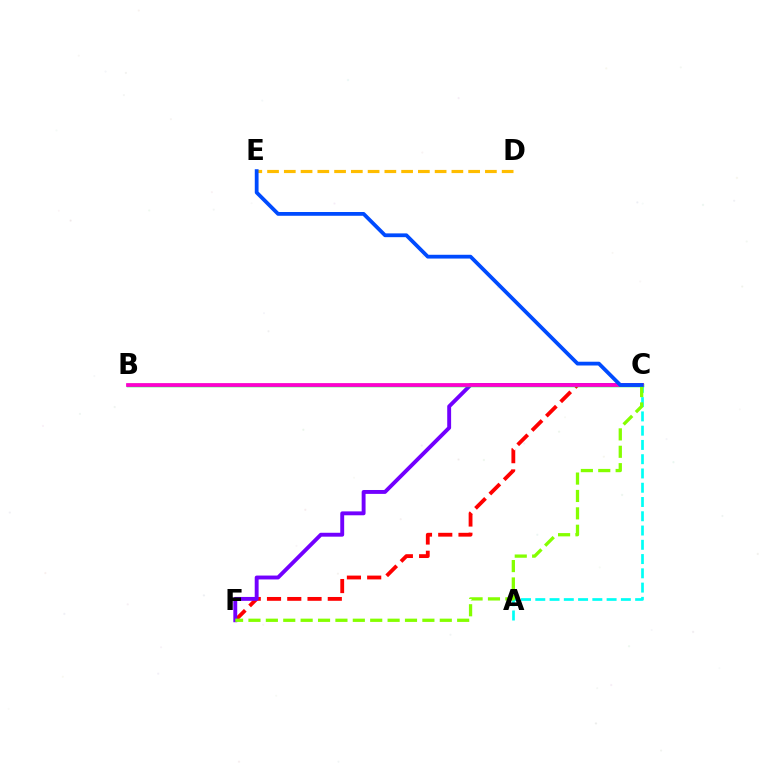{('A', 'C'): [{'color': '#00fff6', 'line_style': 'dashed', 'thickness': 1.94}], ('C', 'F'): [{'color': '#ff0000', 'line_style': 'dashed', 'thickness': 2.75}, {'color': '#7200ff', 'line_style': 'solid', 'thickness': 2.8}, {'color': '#84ff00', 'line_style': 'dashed', 'thickness': 2.36}], ('B', 'C'): [{'color': '#00ff39', 'line_style': 'solid', 'thickness': 2.52}, {'color': '#ff00cf', 'line_style': 'solid', 'thickness': 2.68}], ('D', 'E'): [{'color': '#ffbd00', 'line_style': 'dashed', 'thickness': 2.28}], ('C', 'E'): [{'color': '#004bff', 'line_style': 'solid', 'thickness': 2.72}]}